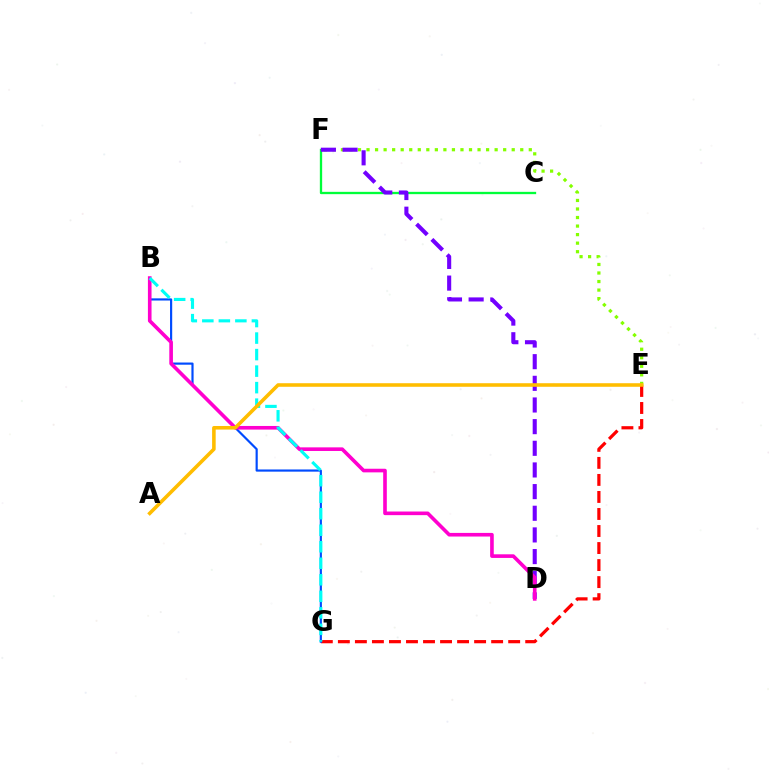{('E', 'G'): [{'color': '#ff0000', 'line_style': 'dashed', 'thickness': 2.31}], ('C', 'F'): [{'color': '#00ff39', 'line_style': 'solid', 'thickness': 1.67}], ('B', 'G'): [{'color': '#004bff', 'line_style': 'solid', 'thickness': 1.57}, {'color': '#00fff6', 'line_style': 'dashed', 'thickness': 2.24}], ('E', 'F'): [{'color': '#84ff00', 'line_style': 'dotted', 'thickness': 2.32}], ('D', 'F'): [{'color': '#7200ff', 'line_style': 'dashed', 'thickness': 2.94}], ('B', 'D'): [{'color': '#ff00cf', 'line_style': 'solid', 'thickness': 2.61}], ('A', 'E'): [{'color': '#ffbd00', 'line_style': 'solid', 'thickness': 2.57}]}